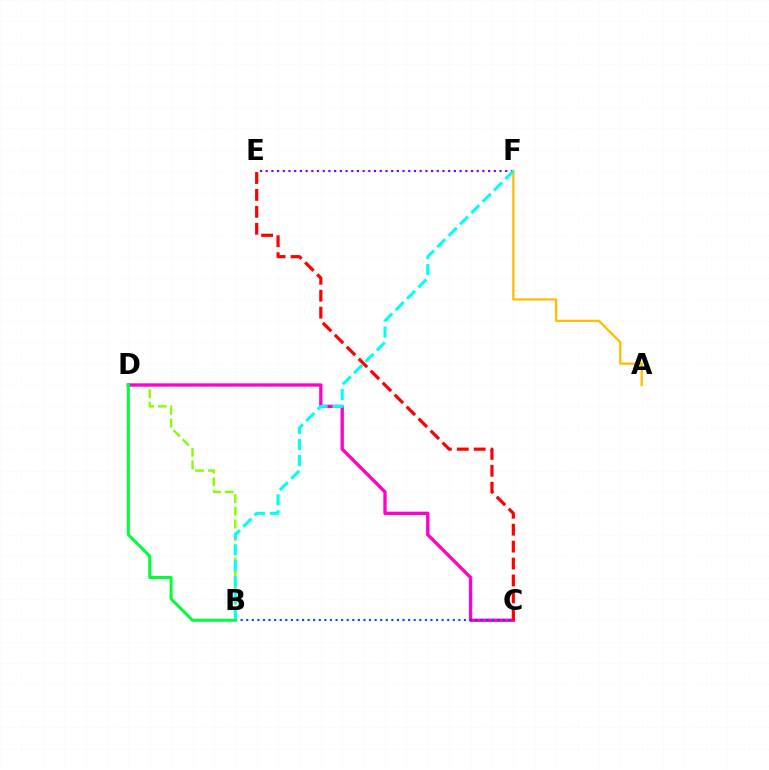{('E', 'F'): [{'color': '#7200ff', 'line_style': 'dotted', 'thickness': 1.55}], ('B', 'D'): [{'color': '#84ff00', 'line_style': 'dashed', 'thickness': 1.73}, {'color': '#00ff39', 'line_style': 'solid', 'thickness': 2.18}], ('C', 'D'): [{'color': '#ff00cf', 'line_style': 'solid', 'thickness': 2.39}], ('B', 'C'): [{'color': '#004bff', 'line_style': 'dotted', 'thickness': 1.52}], ('A', 'F'): [{'color': '#ffbd00', 'line_style': 'solid', 'thickness': 1.63}], ('B', 'F'): [{'color': '#00fff6', 'line_style': 'dashed', 'thickness': 2.18}], ('C', 'E'): [{'color': '#ff0000', 'line_style': 'dashed', 'thickness': 2.3}]}